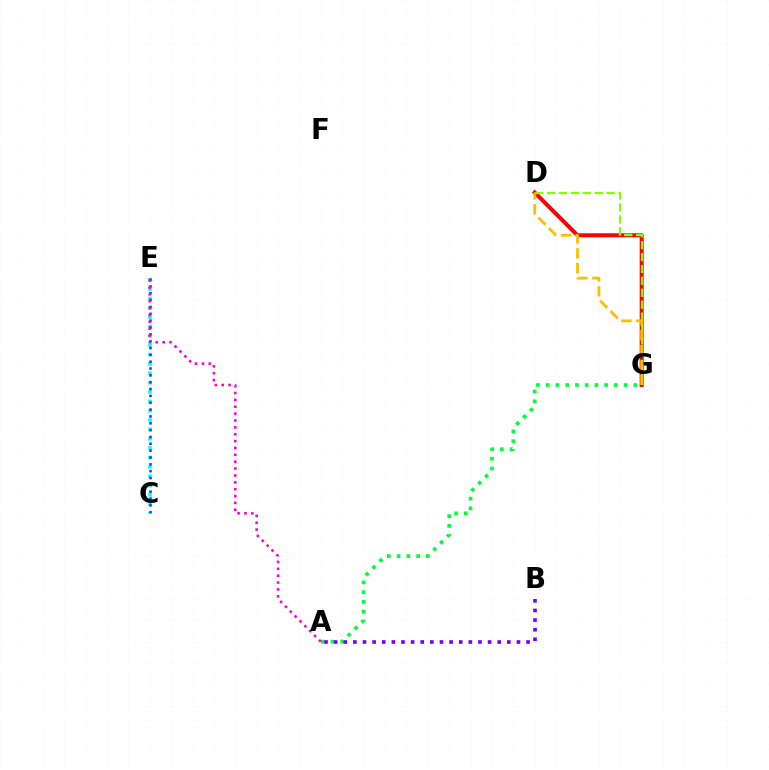{('A', 'G'): [{'color': '#00ff39', 'line_style': 'dotted', 'thickness': 2.65}], ('C', 'E'): [{'color': '#00fff6', 'line_style': 'dotted', 'thickness': 2.54}, {'color': '#004bff', 'line_style': 'dotted', 'thickness': 1.86}], ('D', 'G'): [{'color': '#ff0000', 'line_style': 'solid', 'thickness': 2.88}, {'color': '#84ff00', 'line_style': 'dashed', 'thickness': 1.62}, {'color': '#ffbd00', 'line_style': 'dashed', 'thickness': 2.02}], ('A', 'B'): [{'color': '#7200ff', 'line_style': 'dotted', 'thickness': 2.61}], ('A', 'E'): [{'color': '#ff00cf', 'line_style': 'dotted', 'thickness': 1.87}]}